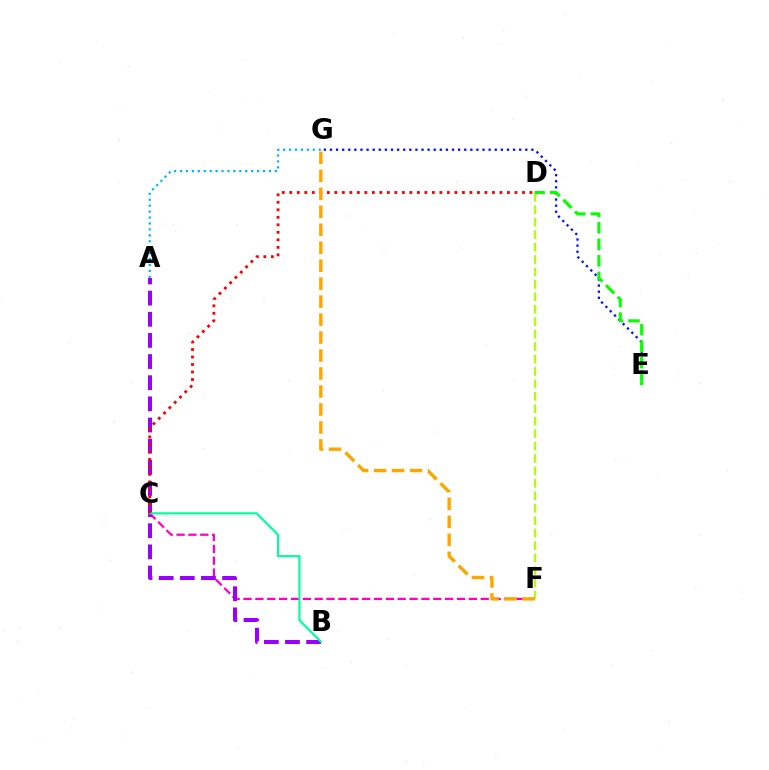{('A', 'G'): [{'color': '#00b5ff', 'line_style': 'dotted', 'thickness': 1.61}], ('C', 'F'): [{'color': '#ff00bd', 'line_style': 'dashed', 'thickness': 1.61}], ('D', 'F'): [{'color': '#b3ff00', 'line_style': 'dashed', 'thickness': 1.69}], ('E', 'G'): [{'color': '#0010ff', 'line_style': 'dotted', 'thickness': 1.66}], ('D', 'E'): [{'color': '#08ff00', 'line_style': 'dashed', 'thickness': 2.24}], ('A', 'B'): [{'color': '#9b00ff', 'line_style': 'dashed', 'thickness': 2.87}], ('B', 'C'): [{'color': '#00ff9d', 'line_style': 'solid', 'thickness': 1.56}], ('C', 'D'): [{'color': '#ff0000', 'line_style': 'dotted', 'thickness': 2.04}], ('F', 'G'): [{'color': '#ffa500', 'line_style': 'dashed', 'thickness': 2.44}]}